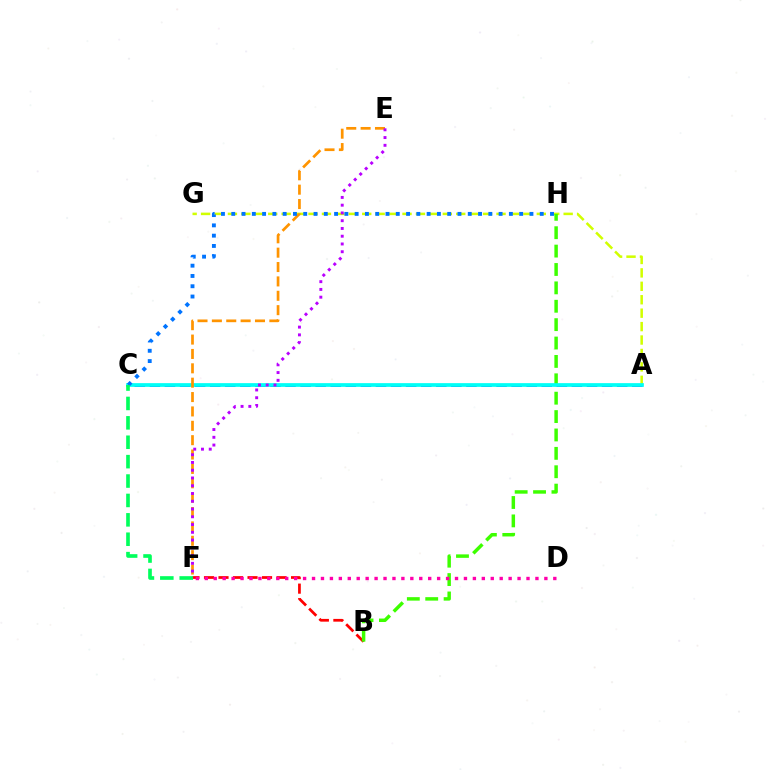{('B', 'F'): [{'color': '#ff0000', 'line_style': 'dashed', 'thickness': 1.97}], ('A', 'G'): [{'color': '#d1ff00', 'line_style': 'dashed', 'thickness': 1.82}], ('B', 'H'): [{'color': '#3dff00', 'line_style': 'dashed', 'thickness': 2.5}], ('A', 'C'): [{'color': '#2500ff', 'line_style': 'dashed', 'thickness': 2.05}, {'color': '#00fff6', 'line_style': 'solid', 'thickness': 2.68}], ('E', 'F'): [{'color': '#ff9400', 'line_style': 'dashed', 'thickness': 1.95}, {'color': '#b900ff', 'line_style': 'dotted', 'thickness': 2.11}], ('C', 'H'): [{'color': '#0074ff', 'line_style': 'dotted', 'thickness': 2.79}], ('C', 'F'): [{'color': '#00ff5c', 'line_style': 'dashed', 'thickness': 2.64}], ('D', 'F'): [{'color': '#ff00ac', 'line_style': 'dotted', 'thickness': 2.43}]}